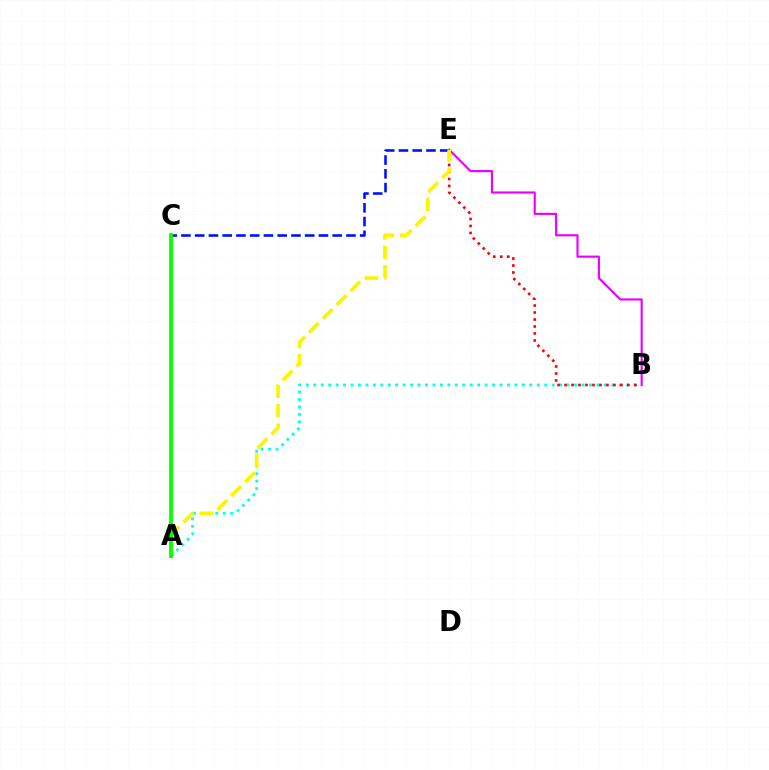{('C', 'E'): [{'color': '#0010ff', 'line_style': 'dashed', 'thickness': 1.87}], ('A', 'B'): [{'color': '#00fff6', 'line_style': 'dotted', 'thickness': 2.02}], ('B', 'E'): [{'color': '#ff0000', 'line_style': 'dotted', 'thickness': 1.9}, {'color': '#ee00ff', 'line_style': 'solid', 'thickness': 1.55}], ('A', 'E'): [{'color': '#fcf500', 'line_style': 'dashed', 'thickness': 2.66}], ('A', 'C'): [{'color': '#08ff00', 'line_style': 'solid', 'thickness': 2.77}]}